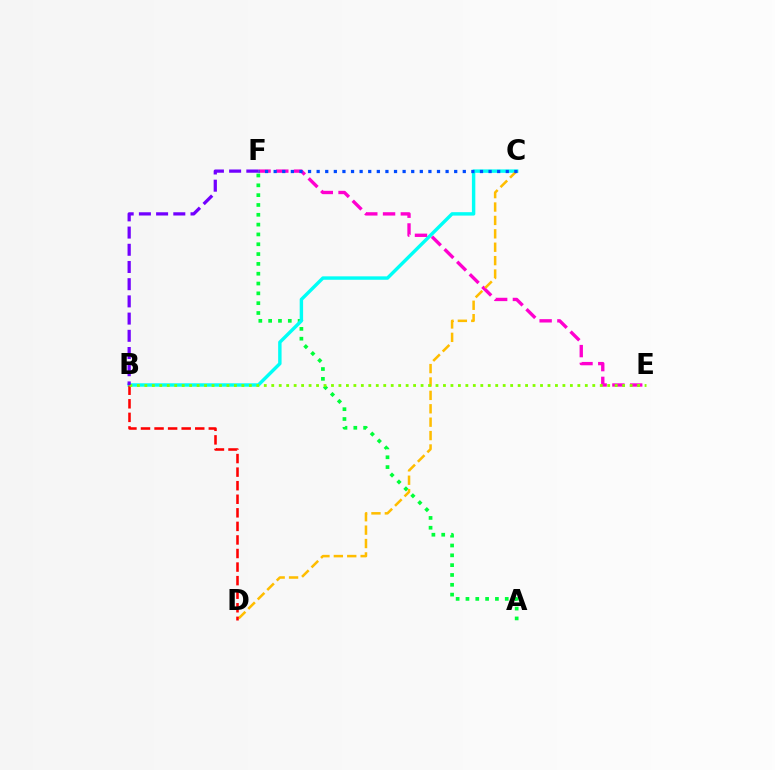{('A', 'F'): [{'color': '#00ff39', 'line_style': 'dotted', 'thickness': 2.67}], ('B', 'C'): [{'color': '#00fff6', 'line_style': 'solid', 'thickness': 2.46}], ('E', 'F'): [{'color': '#ff00cf', 'line_style': 'dashed', 'thickness': 2.41}], ('C', 'D'): [{'color': '#ffbd00', 'line_style': 'dashed', 'thickness': 1.82}], ('B', 'D'): [{'color': '#ff0000', 'line_style': 'dashed', 'thickness': 1.84}], ('C', 'F'): [{'color': '#004bff', 'line_style': 'dotted', 'thickness': 2.34}], ('B', 'E'): [{'color': '#84ff00', 'line_style': 'dotted', 'thickness': 2.03}], ('B', 'F'): [{'color': '#7200ff', 'line_style': 'dashed', 'thickness': 2.34}]}